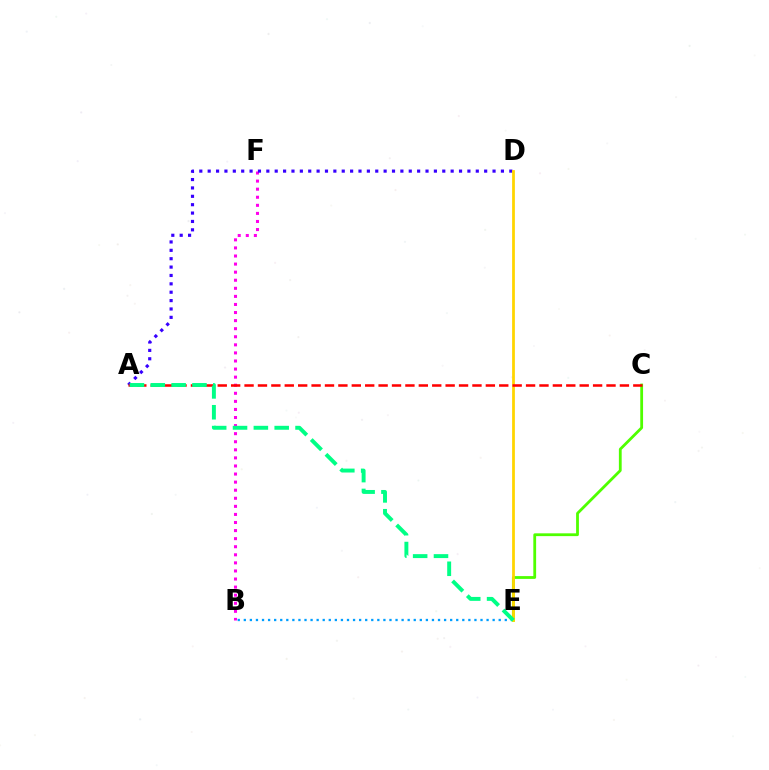{('B', 'E'): [{'color': '#009eff', 'line_style': 'dotted', 'thickness': 1.65}], ('B', 'F'): [{'color': '#ff00ed', 'line_style': 'dotted', 'thickness': 2.19}], ('A', 'D'): [{'color': '#3700ff', 'line_style': 'dotted', 'thickness': 2.28}], ('C', 'E'): [{'color': '#4fff00', 'line_style': 'solid', 'thickness': 2.01}], ('D', 'E'): [{'color': '#ffd500', 'line_style': 'solid', 'thickness': 1.99}], ('A', 'C'): [{'color': '#ff0000', 'line_style': 'dashed', 'thickness': 1.82}], ('A', 'E'): [{'color': '#00ff86', 'line_style': 'dashed', 'thickness': 2.83}]}